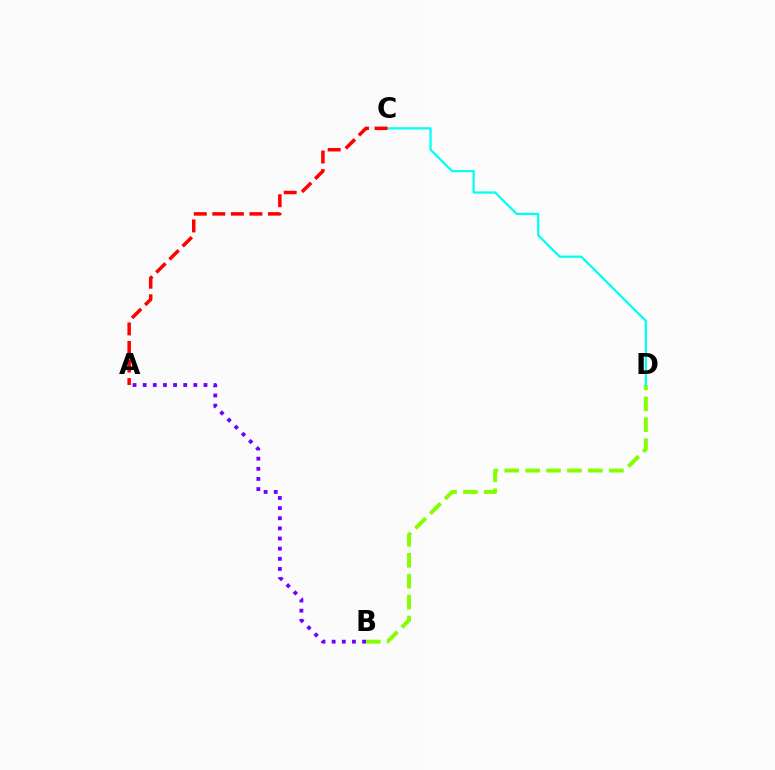{('A', 'B'): [{'color': '#7200ff', 'line_style': 'dotted', 'thickness': 2.75}], ('B', 'D'): [{'color': '#84ff00', 'line_style': 'dashed', 'thickness': 2.84}], ('C', 'D'): [{'color': '#00fff6', 'line_style': 'solid', 'thickness': 1.61}], ('A', 'C'): [{'color': '#ff0000', 'line_style': 'dashed', 'thickness': 2.52}]}